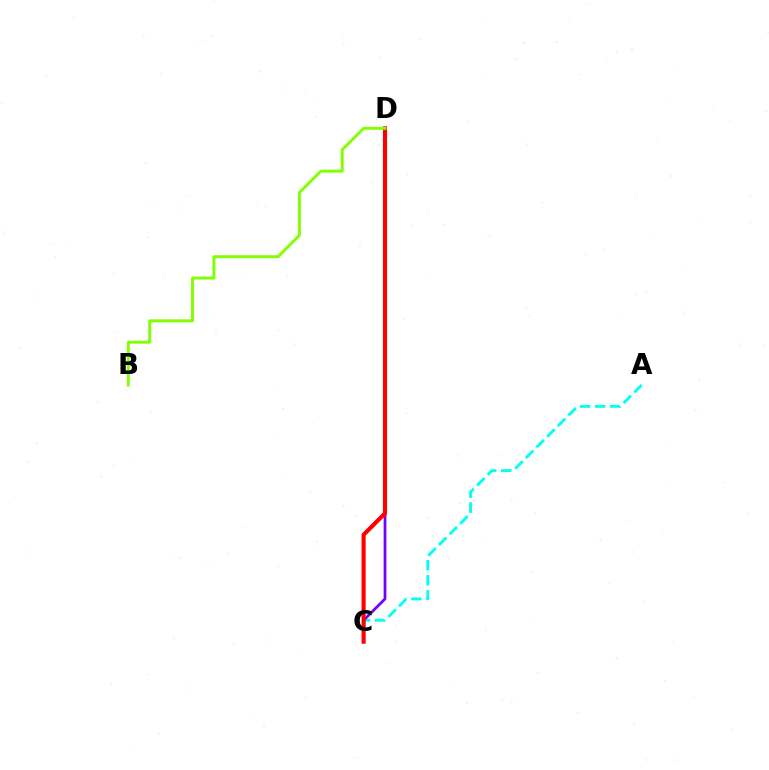{('A', 'C'): [{'color': '#00fff6', 'line_style': 'dashed', 'thickness': 2.05}], ('C', 'D'): [{'color': '#7200ff', 'line_style': 'solid', 'thickness': 1.97}, {'color': '#ff0000', 'line_style': 'solid', 'thickness': 2.97}], ('B', 'D'): [{'color': '#84ff00', 'line_style': 'solid', 'thickness': 2.13}]}